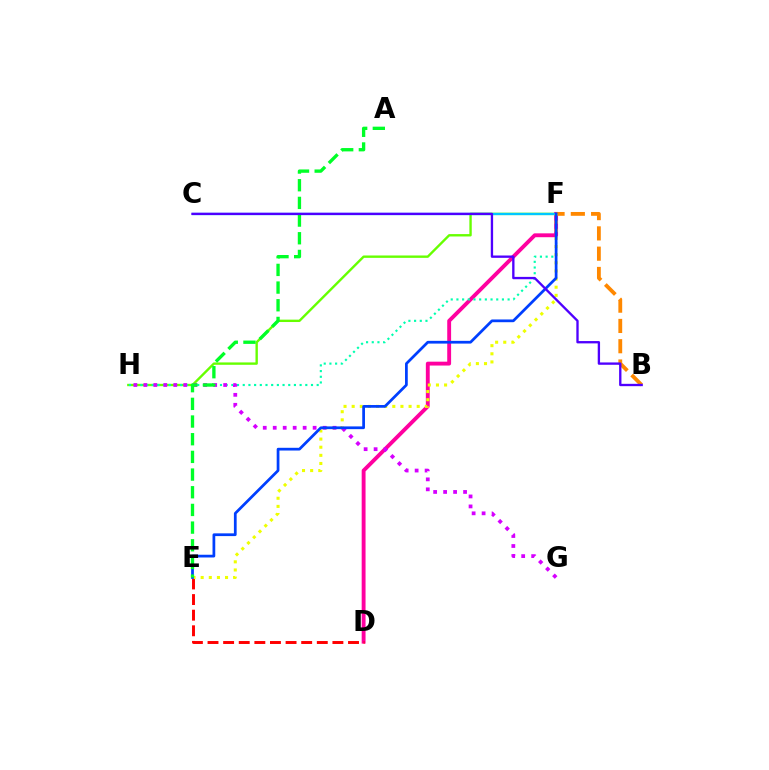{('F', 'H'): [{'color': '#66ff00', 'line_style': 'solid', 'thickness': 1.71}, {'color': '#00ffaf', 'line_style': 'dotted', 'thickness': 1.55}], ('D', 'F'): [{'color': '#ff00a0', 'line_style': 'solid', 'thickness': 2.79}], ('D', 'E'): [{'color': '#ff0000', 'line_style': 'dashed', 'thickness': 2.12}], ('B', 'F'): [{'color': '#ff8800', 'line_style': 'dashed', 'thickness': 2.76}], ('C', 'F'): [{'color': '#00c7ff', 'line_style': 'solid', 'thickness': 1.64}], ('E', 'F'): [{'color': '#eeff00', 'line_style': 'dotted', 'thickness': 2.21}, {'color': '#003fff', 'line_style': 'solid', 'thickness': 1.97}], ('G', 'H'): [{'color': '#d600ff', 'line_style': 'dotted', 'thickness': 2.71}], ('A', 'E'): [{'color': '#00ff27', 'line_style': 'dashed', 'thickness': 2.4}], ('B', 'C'): [{'color': '#4f00ff', 'line_style': 'solid', 'thickness': 1.68}]}